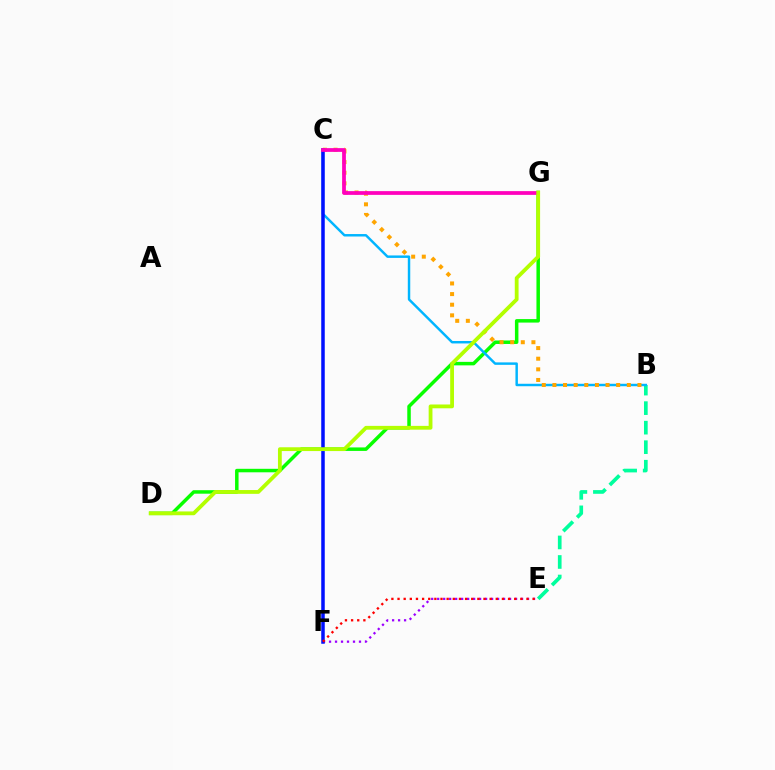{('B', 'E'): [{'color': '#00ff9d', 'line_style': 'dashed', 'thickness': 2.65}], ('D', 'G'): [{'color': '#08ff00', 'line_style': 'solid', 'thickness': 2.52}, {'color': '#b3ff00', 'line_style': 'solid', 'thickness': 2.73}], ('B', 'C'): [{'color': '#00b5ff', 'line_style': 'solid', 'thickness': 1.77}, {'color': '#ffa500', 'line_style': 'dotted', 'thickness': 2.89}], ('E', 'F'): [{'color': '#9b00ff', 'line_style': 'dotted', 'thickness': 1.63}, {'color': '#ff0000', 'line_style': 'dotted', 'thickness': 1.67}], ('C', 'F'): [{'color': '#0010ff', 'line_style': 'solid', 'thickness': 2.52}], ('C', 'G'): [{'color': '#ff00bd', 'line_style': 'solid', 'thickness': 2.7}]}